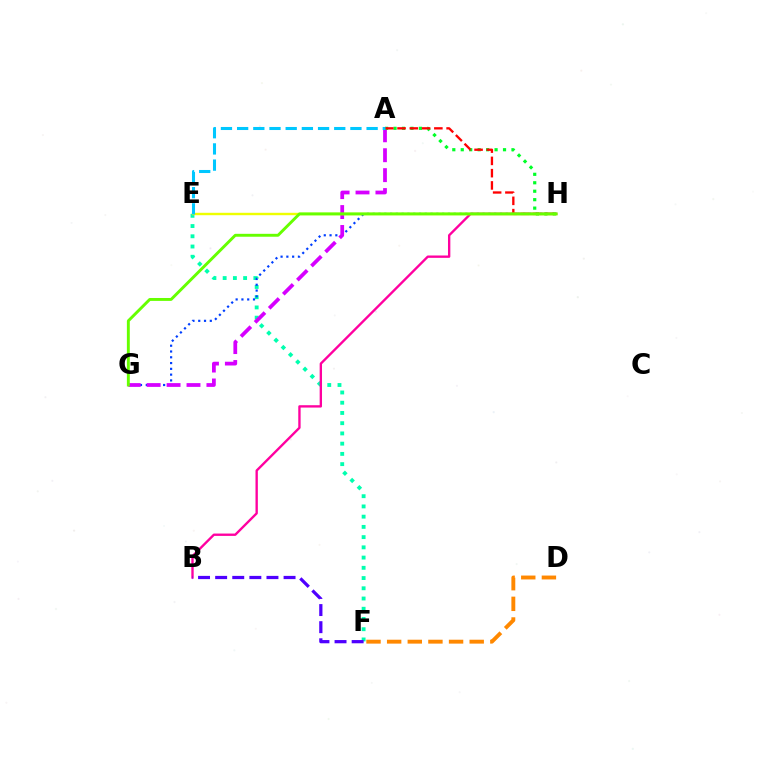{('E', 'F'): [{'color': '#00ffaf', 'line_style': 'dotted', 'thickness': 2.78}], ('G', 'H'): [{'color': '#003fff', 'line_style': 'dotted', 'thickness': 1.57}, {'color': '#66ff00', 'line_style': 'solid', 'thickness': 2.1}], ('A', 'G'): [{'color': '#d600ff', 'line_style': 'dashed', 'thickness': 2.71}], ('A', 'H'): [{'color': '#00ff27', 'line_style': 'dotted', 'thickness': 2.3}, {'color': '#ff0000', 'line_style': 'dashed', 'thickness': 1.67}], ('D', 'F'): [{'color': '#ff8800', 'line_style': 'dashed', 'thickness': 2.8}], ('B', 'H'): [{'color': '#ff00a0', 'line_style': 'solid', 'thickness': 1.69}], ('E', 'H'): [{'color': '#eeff00', 'line_style': 'solid', 'thickness': 1.74}], ('A', 'E'): [{'color': '#00c7ff', 'line_style': 'dashed', 'thickness': 2.2}], ('B', 'F'): [{'color': '#4f00ff', 'line_style': 'dashed', 'thickness': 2.32}]}